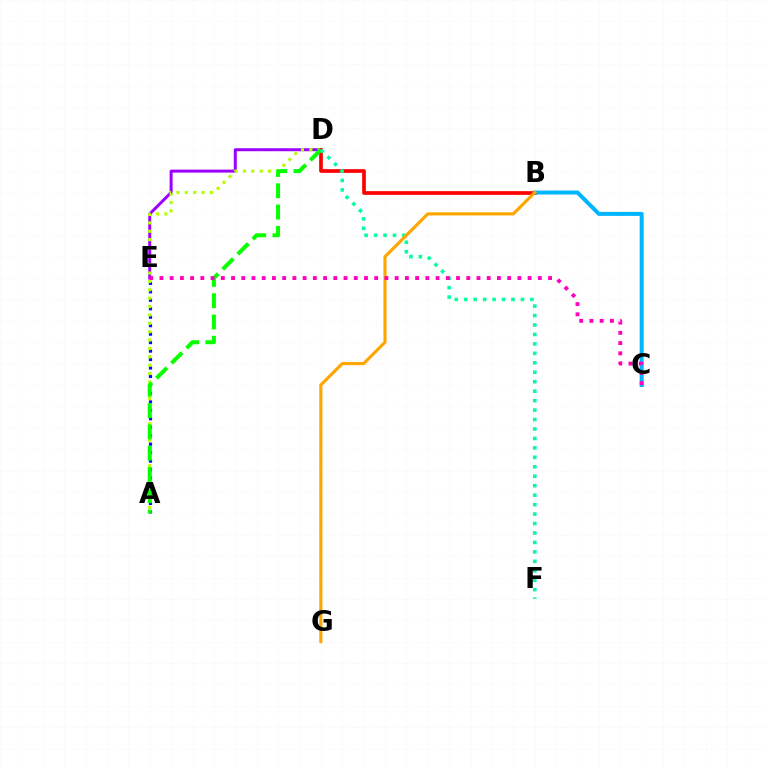{('A', 'E'): [{'color': '#0010ff', 'line_style': 'dotted', 'thickness': 2.3}], ('D', 'E'): [{'color': '#9b00ff', 'line_style': 'solid', 'thickness': 2.15}], ('A', 'D'): [{'color': '#b3ff00', 'line_style': 'dotted', 'thickness': 2.27}, {'color': '#08ff00', 'line_style': 'dashed', 'thickness': 2.89}], ('B', 'D'): [{'color': '#ff0000', 'line_style': 'solid', 'thickness': 2.66}], ('B', 'C'): [{'color': '#00b5ff', 'line_style': 'solid', 'thickness': 2.88}], ('D', 'F'): [{'color': '#00ff9d', 'line_style': 'dotted', 'thickness': 2.57}], ('B', 'G'): [{'color': '#ffa500', 'line_style': 'solid', 'thickness': 2.25}], ('C', 'E'): [{'color': '#ff00bd', 'line_style': 'dotted', 'thickness': 2.78}]}